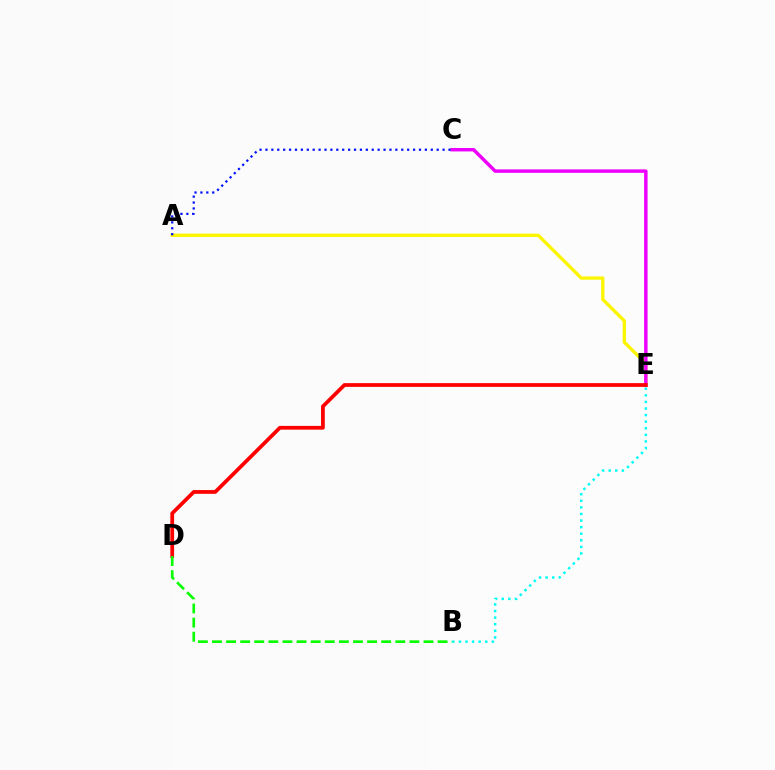{('A', 'E'): [{'color': '#fcf500', 'line_style': 'solid', 'thickness': 2.38}], ('B', 'E'): [{'color': '#00fff6', 'line_style': 'dotted', 'thickness': 1.79}], ('C', 'E'): [{'color': '#ee00ff', 'line_style': 'solid', 'thickness': 2.48}], ('A', 'C'): [{'color': '#0010ff', 'line_style': 'dotted', 'thickness': 1.6}], ('D', 'E'): [{'color': '#ff0000', 'line_style': 'solid', 'thickness': 2.7}], ('B', 'D'): [{'color': '#08ff00', 'line_style': 'dashed', 'thickness': 1.92}]}